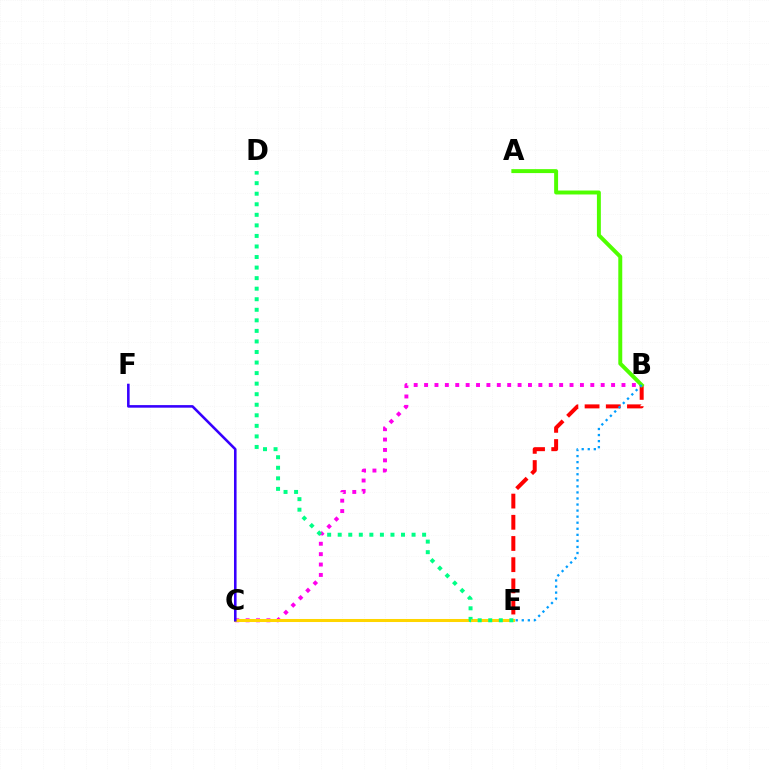{('B', 'E'): [{'color': '#ff0000', 'line_style': 'dashed', 'thickness': 2.88}, {'color': '#009eff', 'line_style': 'dotted', 'thickness': 1.65}], ('B', 'C'): [{'color': '#ff00ed', 'line_style': 'dotted', 'thickness': 2.82}], ('C', 'E'): [{'color': '#ffd500', 'line_style': 'solid', 'thickness': 2.19}], ('C', 'F'): [{'color': '#3700ff', 'line_style': 'solid', 'thickness': 1.86}], ('A', 'B'): [{'color': '#4fff00', 'line_style': 'solid', 'thickness': 2.84}], ('D', 'E'): [{'color': '#00ff86', 'line_style': 'dotted', 'thickness': 2.87}]}